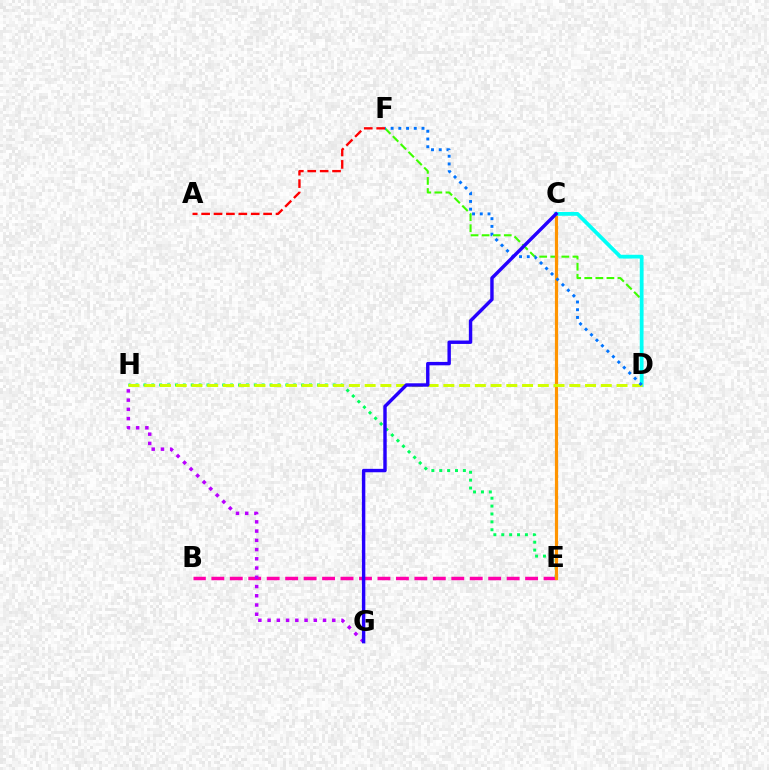{('B', 'E'): [{'color': '#ff00ac', 'line_style': 'dashed', 'thickness': 2.51}], ('E', 'H'): [{'color': '#00ff5c', 'line_style': 'dotted', 'thickness': 2.14}], ('D', 'F'): [{'color': '#3dff00', 'line_style': 'dashed', 'thickness': 1.5}, {'color': '#0074ff', 'line_style': 'dotted', 'thickness': 2.1}], ('C', 'E'): [{'color': '#ff9400', 'line_style': 'solid', 'thickness': 2.3}], ('C', 'D'): [{'color': '#00fff6', 'line_style': 'solid', 'thickness': 2.72}], ('D', 'H'): [{'color': '#d1ff00', 'line_style': 'dashed', 'thickness': 2.14}], ('G', 'H'): [{'color': '#b900ff', 'line_style': 'dotted', 'thickness': 2.51}], ('A', 'F'): [{'color': '#ff0000', 'line_style': 'dashed', 'thickness': 1.68}], ('C', 'G'): [{'color': '#2500ff', 'line_style': 'solid', 'thickness': 2.46}]}